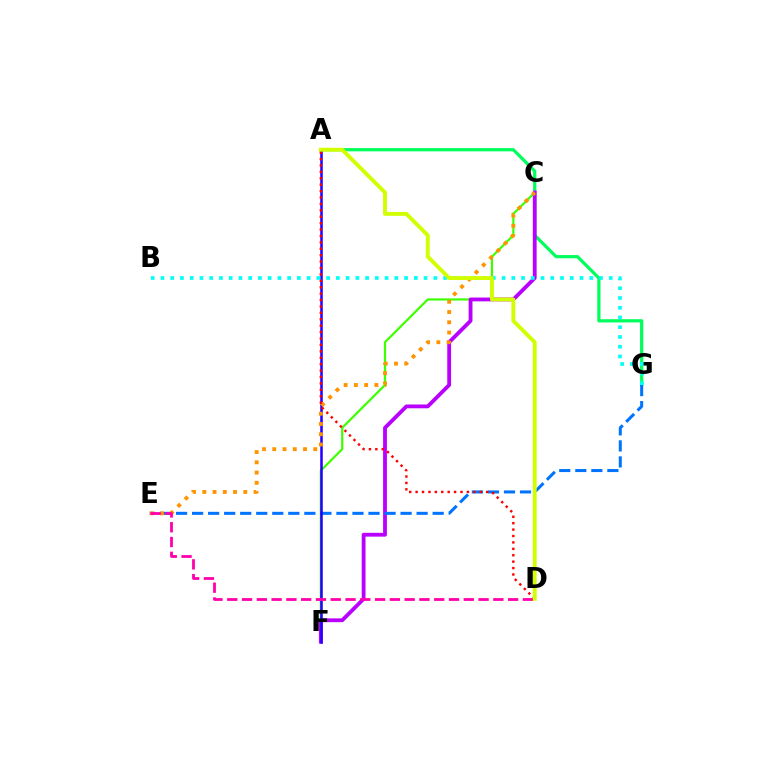{('C', 'F'): [{'color': '#3dff00', 'line_style': 'solid', 'thickness': 1.58}, {'color': '#b900ff', 'line_style': 'solid', 'thickness': 2.74}], ('A', 'G'): [{'color': '#00ff5c', 'line_style': 'solid', 'thickness': 2.32}], ('E', 'G'): [{'color': '#0074ff', 'line_style': 'dashed', 'thickness': 2.18}], ('A', 'F'): [{'color': '#2500ff', 'line_style': 'solid', 'thickness': 1.83}], ('C', 'E'): [{'color': '#ff9400', 'line_style': 'dotted', 'thickness': 2.78}], ('D', 'E'): [{'color': '#ff00ac', 'line_style': 'dashed', 'thickness': 2.01}], ('A', 'D'): [{'color': '#ff0000', 'line_style': 'dotted', 'thickness': 1.74}, {'color': '#d1ff00', 'line_style': 'solid', 'thickness': 2.8}], ('B', 'G'): [{'color': '#00fff6', 'line_style': 'dotted', 'thickness': 2.65}]}